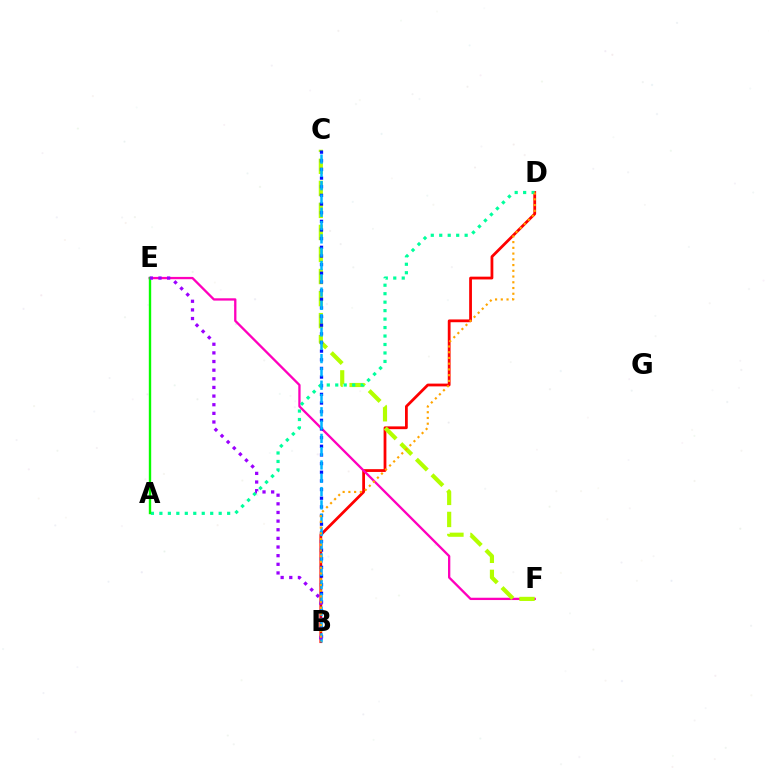{('B', 'D'): [{'color': '#ff0000', 'line_style': 'solid', 'thickness': 2.0}, {'color': '#ffa500', 'line_style': 'dotted', 'thickness': 1.56}], ('E', 'F'): [{'color': '#ff00bd', 'line_style': 'solid', 'thickness': 1.66}], ('C', 'F'): [{'color': '#b3ff00', 'line_style': 'dashed', 'thickness': 2.99}], ('B', 'C'): [{'color': '#0010ff', 'line_style': 'dotted', 'thickness': 2.35}, {'color': '#00b5ff', 'line_style': 'dashed', 'thickness': 1.81}], ('A', 'D'): [{'color': '#00ff9d', 'line_style': 'dotted', 'thickness': 2.3}], ('A', 'E'): [{'color': '#08ff00', 'line_style': 'solid', 'thickness': 1.72}], ('B', 'E'): [{'color': '#9b00ff', 'line_style': 'dotted', 'thickness': 2.35}]}